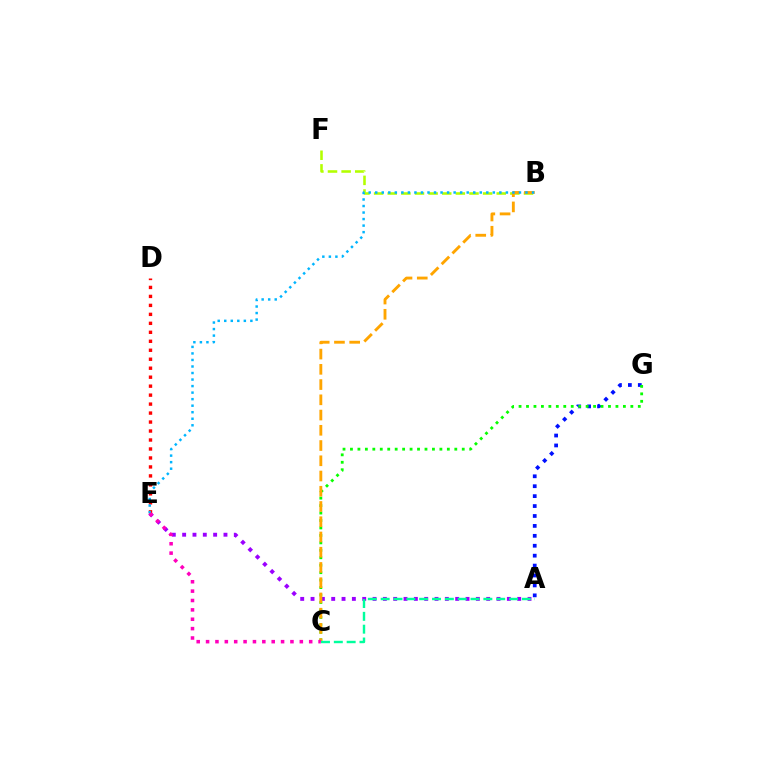{('A', 'E'): [{'color': '#9b00ff', 'line_style': 'dotted', 'thickness': 2.81}], ('D', 'E'): [{'color': '#ff0000', 'line_style': 'dotted', 'thickness': 2.44}], ('A', 'G'): [{'color': '#0010ff', 'line_style': 'dotted', 'thickness': 2.7}], ('C', 'G'): [{'color': '#08ff00', 'line_style': 'dotted', 'thickness': 2.02}], ('B', 'F'): [{'color': '#b3ff00', 'line_style': 'dashed', 'thickness': 1.85}], ('B', 'C'): [{'color': '#ffa500', 'line_style': 'dashed', 'thickness': 2.07}], ('B', 'E'): [{'color': '#00b5ff', 'line_style': 'dotted', 'thickness': 1.78}], ('C', 'E'): [{'color': '#ff00bd', 'line_style': 'dotted', 'thickness': 2.55}], ('A', 'C'): [{'color': '#00ff9d', 'line_style': 'dashed', 'thickness': 1.74}]}